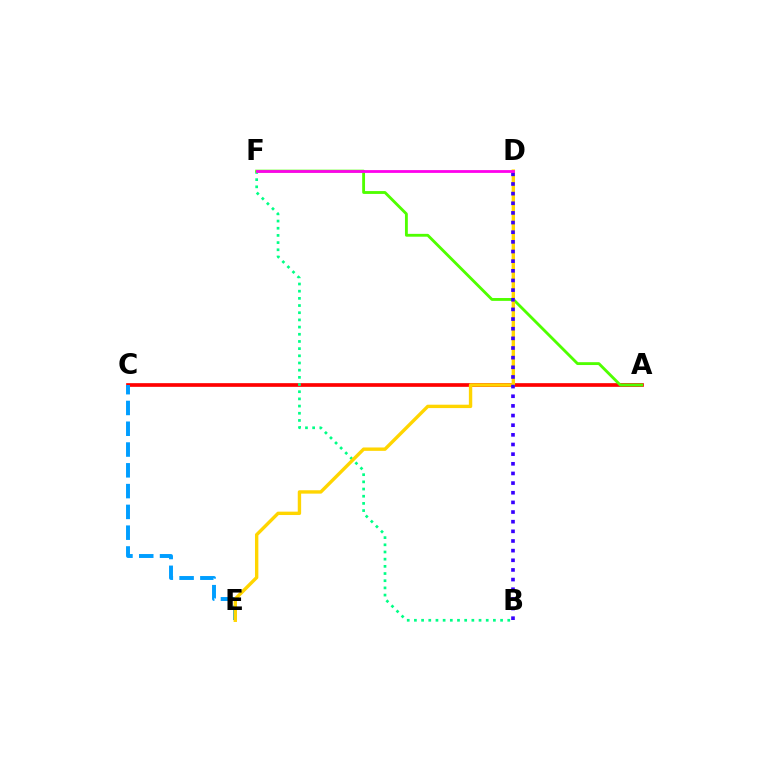{('A', 'C'): [{'color': '#ff0000', 'line_style': 'solid', 'thickness': 2.65}], ('C', 'E'): [{'color': '#009eff', 'line_style': 'dashed', 'thickness': 2.82}], ('B', 'F'): [{'color': '#00ff86', 'line_style': 'dotted', 'thickness': 1.95}], ('A', 'F'): [{'color': '#4fff00', 'line_style': 'solid', 'thickness': 2.05}], ('D', 'E'): [{'color': '#ffd500', 'line_style': 'solid', 'thickness': 2.43}], ('B', 'D'): [{'color': '#3700ff', 'line_style': 'dotted', 'thickness': 2.62}], ('D', 'F'): [{'color': '#ff00ed', 'line_style': 'solid', 'thickness': 2.01}]}